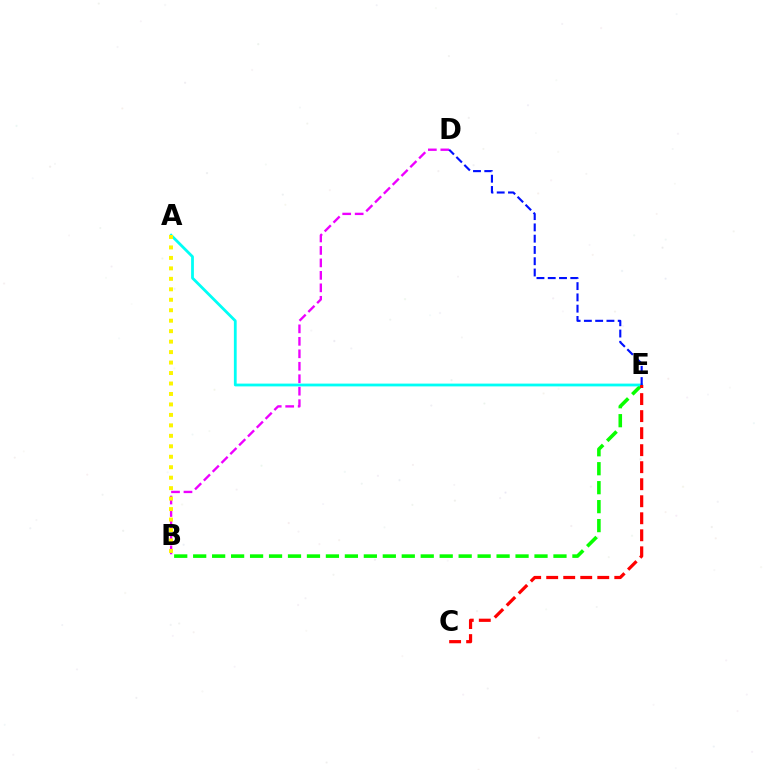{('B', 'E'): [{'color': '#08ff00', 'line_style': 'dashed', 'thickness': 2.58}], ('A', 'E'): [{'color': '#00fff6', 'line_style': 'solid', 'thickness': 2.01}], ('B', 'D'): [{'color': '#ee00ff', 'line_style': 'dashed', 'thickness': 1.69}], ('D', 'E'): [{'color': '#0010ff', 'line_style': 'dashed', 'thickness': 1.53}], ('C', 'E'): [{'color': '#ff0000', 'line_style': 'dashed', 'thickness': 2.31}], ('A', 'B'): [{'color': '#fcf500', 'line_style': 'dotted', 'thickness': 2.84}]}